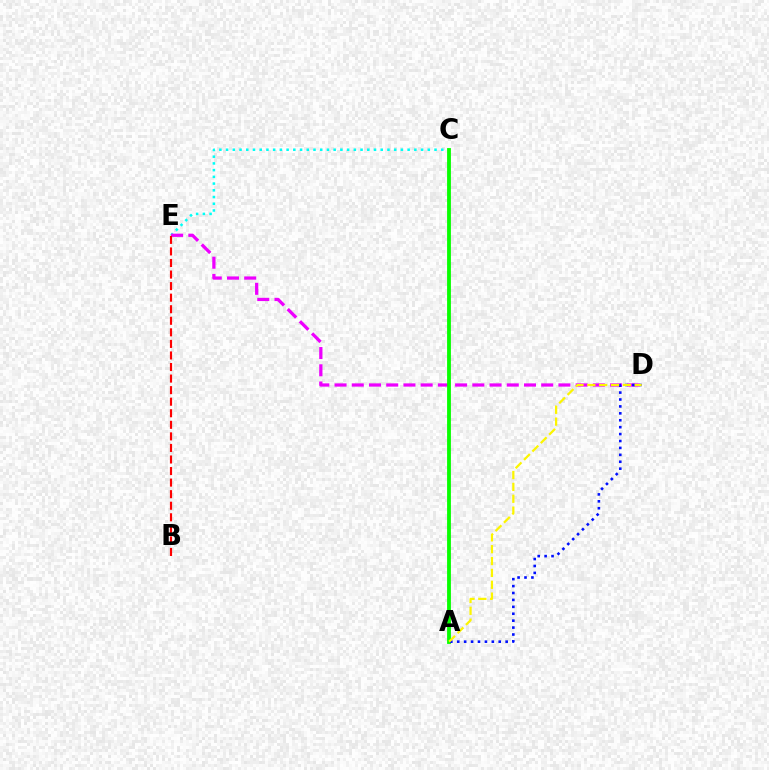{('C', 'E'): [{'color': '#00fff6', 'line_style': 'dotted', 'thickness': 1.83}], ('D', 'E'): [{'color': '#ee00ff', 'line_style': 'dashed', 'thickness': 2.34}], ('A', 'C'): [{'color': '#08ff00', 'line_style': 'solid', 'thickness': 2.75}], ('B', 'E'): [{'color': '#ff0000', 'line_style': 'dashed', 'thickness': 1.57}], ('A', 'D'): [{'color': '#0010ff', 'line_style': 'dotted', 'thickness': 1.88}, {'color': '#fcf500', 'line_style': 'dashed', 'thickness': 1.61}]}